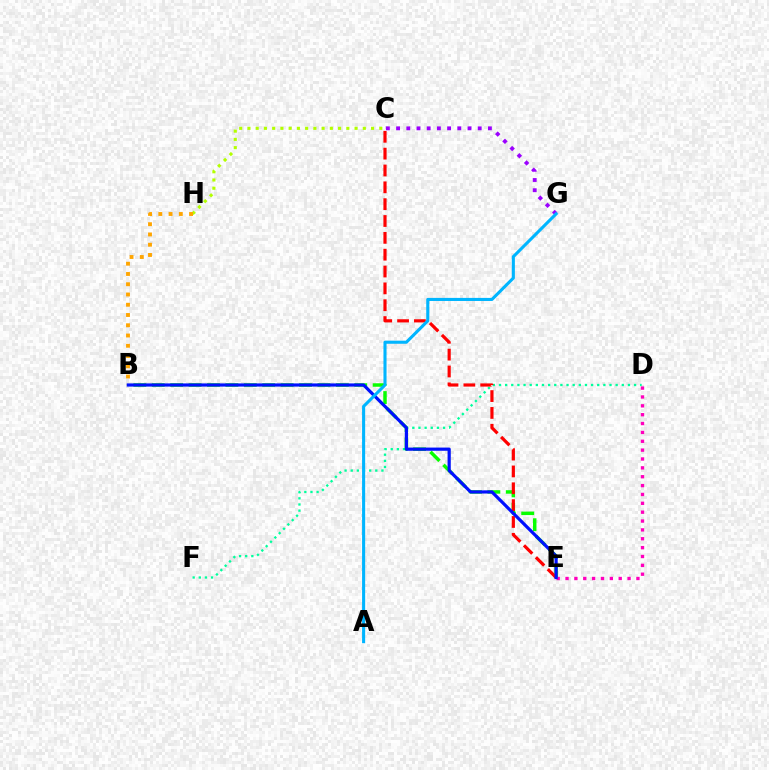{('D', 'F'): [{'color': '#00ff9d', 'line_style': 'dotted', 'thickness': 1.67}], ('C', 'H'): [{'color': '#b3ff00', 'line_style': 'dotted', 'thickness': 2.24}], ('D', 'E'): [{'color': '#ff00bd', 'line_style': 'dotted', 'thickness': 2.41}], ('B', 'H'): [{'color': '#ffa500', 'line_style': 'dotted', 'thickness': 2.79}], ('B', 'E'): [{'color': '#08ff00', 'line_style': 'dashed', 'thickness': 2.5}, {'color': '#0010ff', 'line_style': 'solid', 'thickness': 2.3}], ('C', 'E'): [{'color': '#ff0000', 'line_style': 'dashed', 'thickness': 2.29}], ('C', 'G'): [{'color': '#9b00ff', 'line_style': 'dotted', 'thickness': 2.77}], ('A', 'G'): [{'color': '#00b5ff', 'line_style': 'solid', 'thickness': 2.22}]}